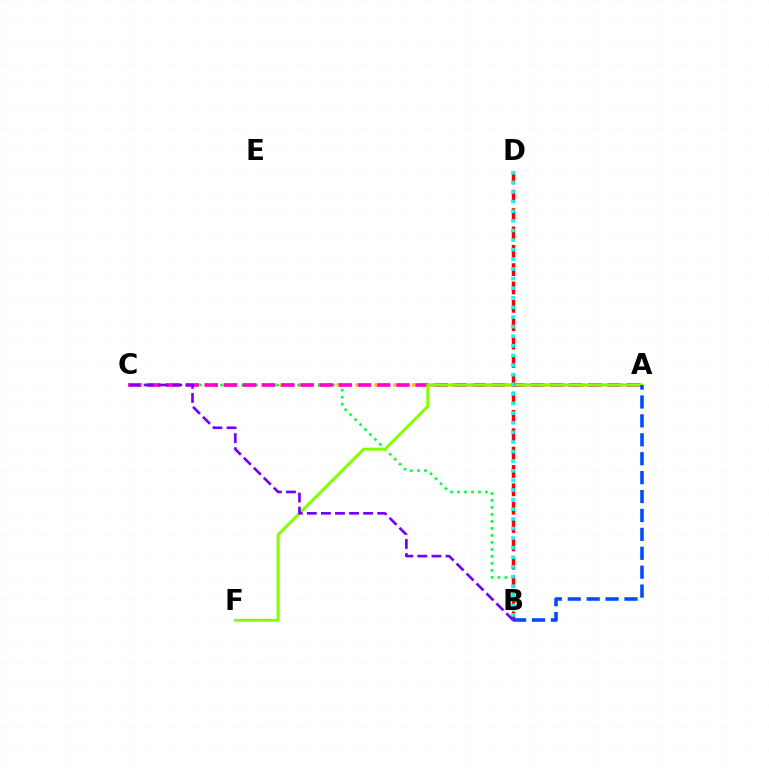{('A', 'C'): [{'color': '#ffbd00', 'line_style': 'dotted', 'thickness': 2.56}, {'color': '#ff00cf', 'line_style': 'dashed', 'thickness': 2.6}], ('B', 'C'): [{'color': '#00ff39', 'line_style': 'dotted', 'thickness': 1.9}, {'color': '#7200ff', 'line_style': 'dashed', 'thickness': 1.91}], ('A', 'F'): [{'color': '#84ff00', 'line_style': 'solid', 'thickness': 2.14}], ('B', 'D'): [{'color': '#ff0000', 'line_style': 'dashed', 'thickness': 2.49}, {'color': '#00fff6', 'line_style': 'dotted', 'thickness': 2.61}], ('A', 'B'): [{'color': '#004bff', 'line_style': 'dashed', 'thickness': 2.57}]}